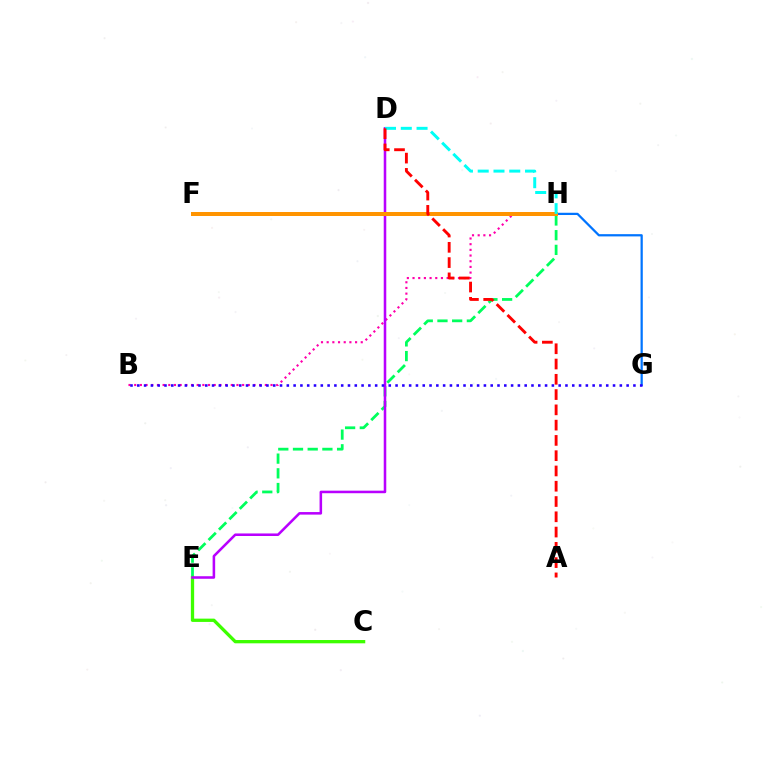{('G', 'H'): [{'color': '#0074ff', 'line_style': 'solid', 'thickness': 1.62}], ('E', 'H'): [{'color': '#00ff5c', 'line_style': 'dashed', 'thickness': 2.0}], ('B', 'H'): [{'color': '#ff00ac', 'line_style': 'dotted', 'thickness': 1.54}], ('C', 'E'): [{'color': '#3dff00', 'line_style': 'solid', 'thickness': 2.37}], ('D', 'E'): [{'color': '#b900ff', 'line_style': 'solid', 'thickness': 1.84}], ('F', 'H'): [{'color': '#d1ff00', 'line_style': 'solid', 'thickness': 2.08}, {'color': '#ff9400', 'line_style': 'solid', 'thickness': 2.88}], ('D', 'H'): [{'color': '#00fff6', 'line_style': 'dashed', 'thickness': 2.14}], ('A', 'D'): [{'color': '#ff0000', 'line_style': 'dashed', 'thickness': 2.08}], ('B', 'G'): [{'color': '#2500ff', 'line_style': 'dotted', 'thickness': 1.85}]}